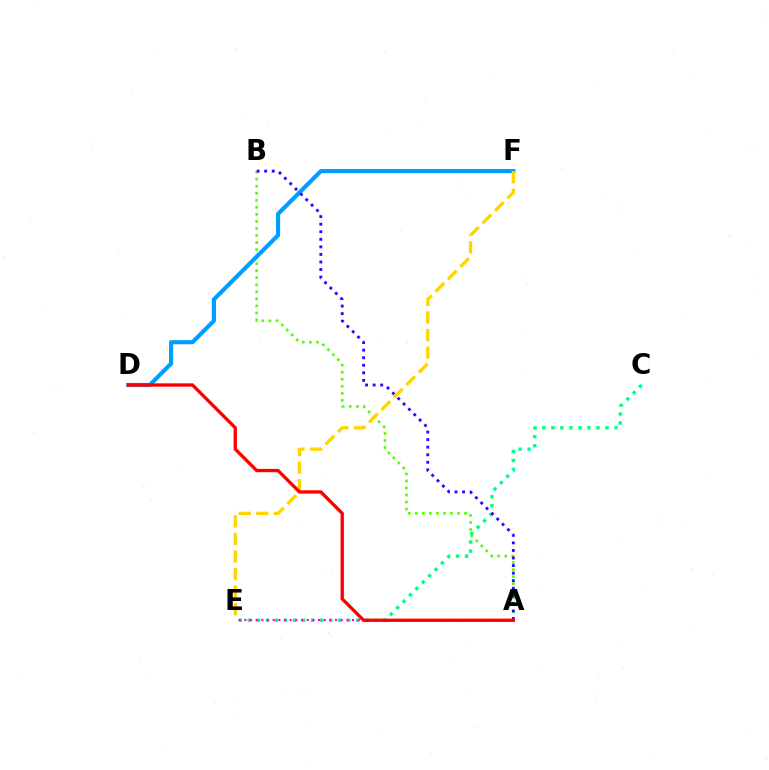{('C', 'E'): [{'color': '#00ff86', 'line_style': 'dotted', 'thickness': 2.45}], ('A', 'B'): [{'color': '#4fff00', 'line_style': 'dotted', 'thickness': 1.91}, {'color': '#3700ff', 'line_style': 'dotted', 'thickness': 2.05}], ('D', 'F'): [{'color': '#009eff', 'line_style': 'solid', 'thickness': 2.98}], ('E', 'F'): [{'color': '#ffd500', 'line_style': 'dashed', 'thickness': 2.39}], ('A', 'E'): [{'color': '#ff00ed', 'line_style': 'dotted', 'thickness': 1.54}], ('A', 'D'): [{'color': '#ff0000', 'line_style': 'solid', 'thickness': 2.39}]}